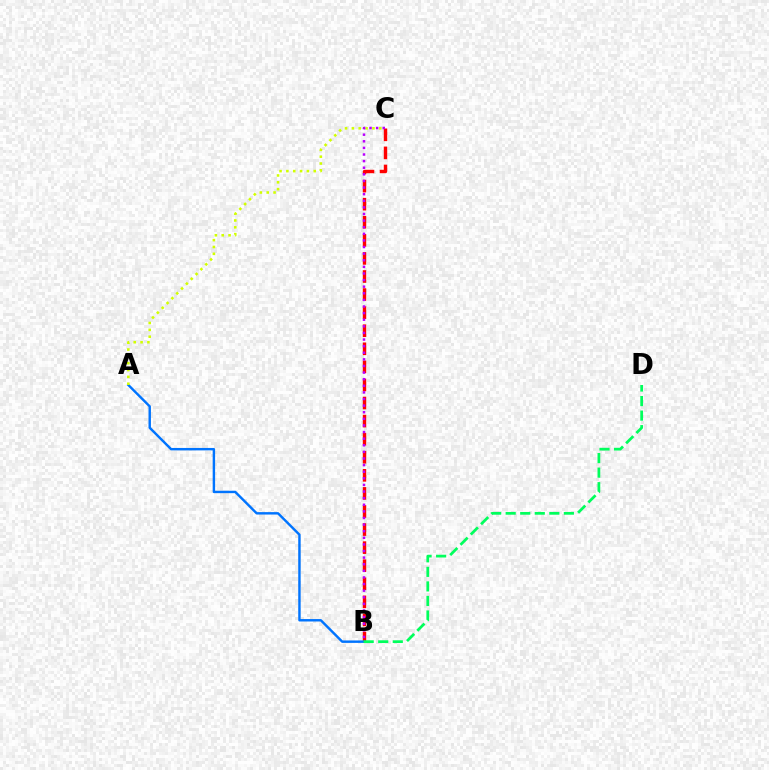{('B', 'C'): [{'color': '#ff0000', 'line_style': 'dashed', 'thickness': 2.46}, {'color': '#b900ff', 'line_style': 'dotted', 'thickness': 1.8}], ('A', 'B'): [{'color': '#0074ff', 'line_style': 'solid', 'thickness': 1.75}], ('B', 'D'): [{'color': '#00ff5c', 'line_style': 'dashed', 'thickness': 1.98}], ('A', 'C'): [{'color': '#d1ff00', 'line_style': 'dotted', 'thickness': 1.86}]}